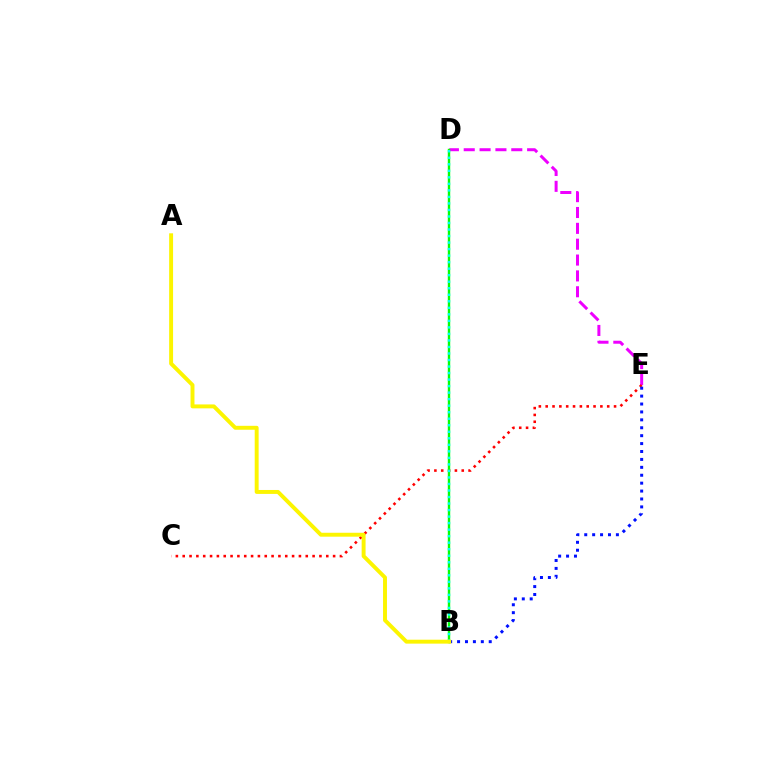{('D', 'E'): [{'color': '#ee00ff', 'line_style': 'dashed', 'thickness': 2.15}], ('C', 'E'): [{'color': '#ff0000', 'line_style': 'dotted', 'thickness': 1.86}], ('B', 'D'): [{'color': '#08ff00', 'line_style': 'solid', 'thickness': 1.72}, {'color': '#00fff6', 'line_style': 'dotted', 'thickness': 1.77}], ('B', 'E'): [{'color': '#0010ff', 'line_style': 'dotted', 'thickness': 2.15}], ('A', 'B'): [{'color': '#fcf500', 'line_style': 'solid', 'thickness': 2.83}]}